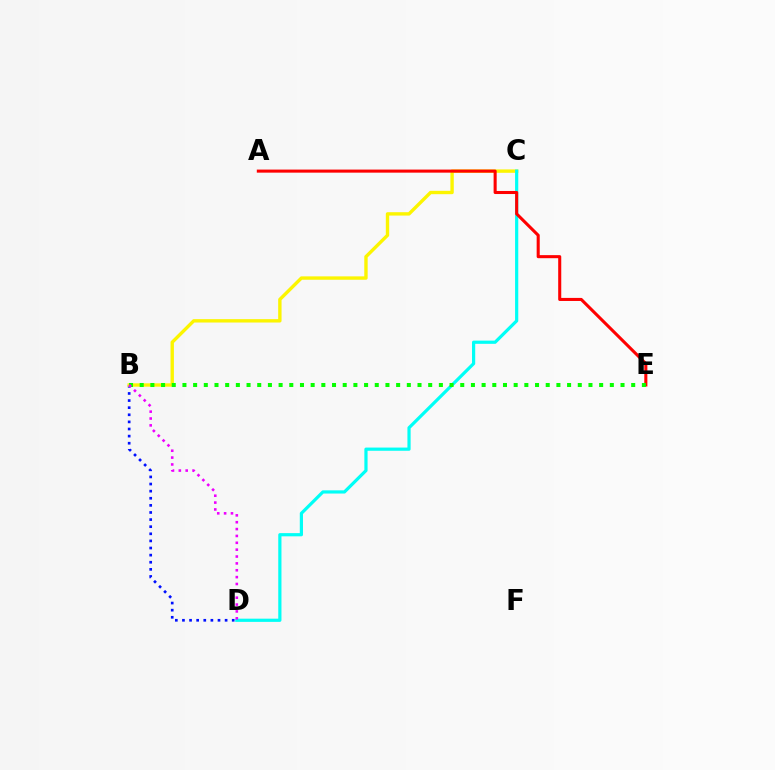{('B', 'D'): [{'color': '#0010ff', 'line_style': 'dotted', 'thickness': 1.93}, {'color': '#ee00ff', 'line_style': 'dotted', 'thickness': 1.86}], ('B', 'C'): [{'color': '#fcf500', 'line_style': 'solid', 'thickness': 2.43}], ('C', 'D'): [{'color': '#00fff6', 'line_style': 'solid', 'thickness': 2.31}], ('A', 'E'): [{'color': '#ff0000', 'line_style': 'solid', 'thickness': 2.21}], ('B', 'E'): [{'color': '#08ff00', 'line_style': 'dotted', 'thickness': 2.9}]}